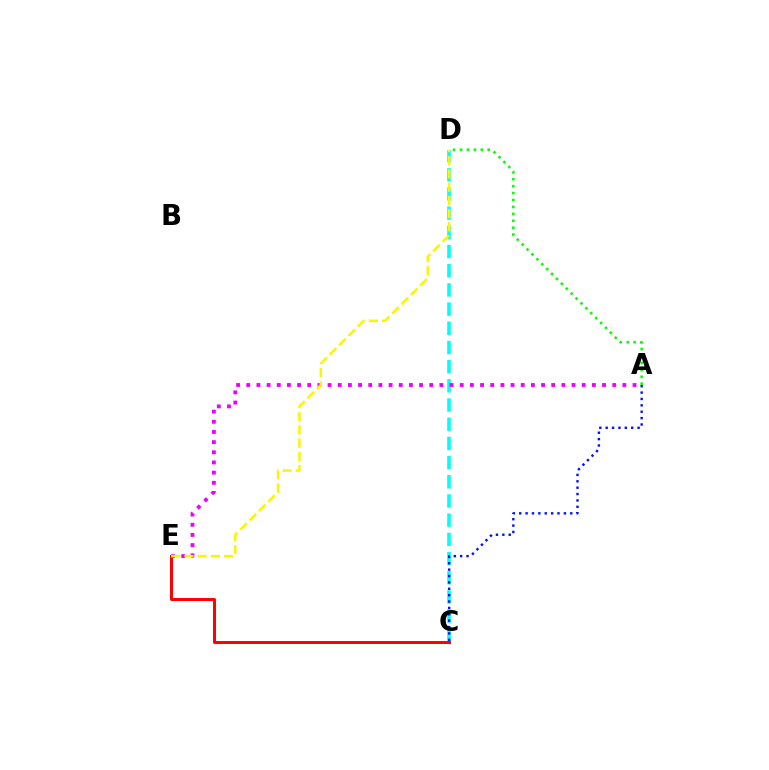{('C', 'D'): [{'color': '#00fff6', 'line_style': 'dashed', 'thickness': 2.61}], ('A', 'C'): [{'color': '#0010ff', 'line_style': 'dotted', 'thickness': 1.73}], ('C', 'E'): [{'color': '#ff0000', 'line_style': 'solid', 'thickness': 2.14}], ('A', 'D'): [{'color': '#08ff00', 'line_style': 'dotted', 'thickness': 1.88}], ('A', 'E'): [{'color': '#ee00ff', 'line_style': 'dotted', 'thickness': 2.76}], ('D', 'E'): [{'color': '#fcf500', 'line_style': 'dashed', 'thickness': 1.8}]}